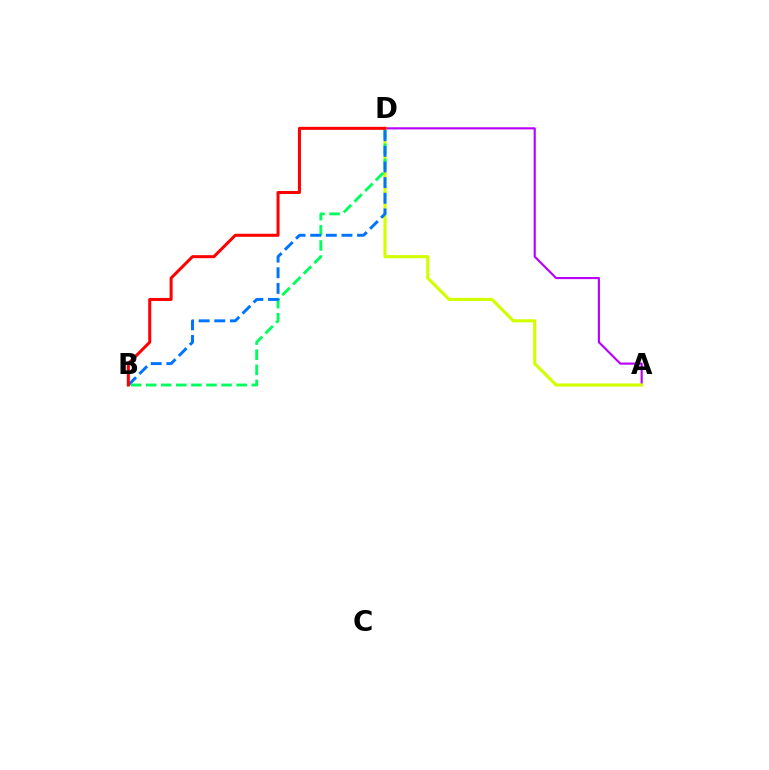{('A', 'D'): [{'color': '#b900ff', 'line_style': 'solid', 'thickness': 1.54}, {'color': '#d1ff00', 'line_style': 'solid', 'thickness': 2.25}], ('B', 'D'): [{'color': '#00ff5c', 'line_style': 'dashed', 'thickness': 2.05}, {'color': '#0074ff', 'line_style': 'dashed', 'thickness': 2.12}, {'color': '#ff0000', 'line_style': 'solid', 'thickness': 2.18}]}